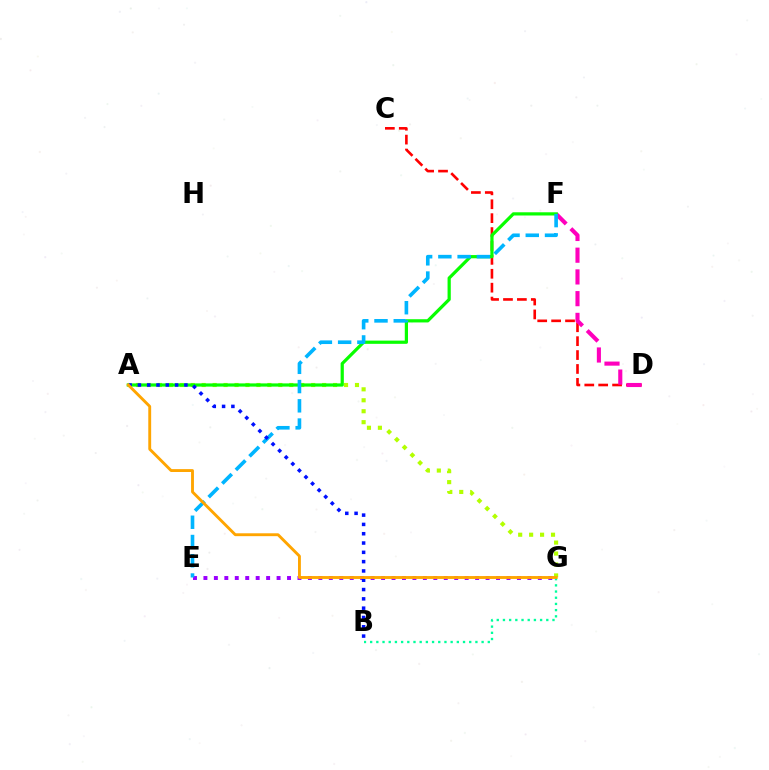{('C', 'D'): [{'color': '#ff0000', 'line_style': 'dashed', 'thickness': 1.89}], ('E', 'G'): [{'color': '#9b00ff', 'line_style': 'dotted', 'thickness': 2.84}], ('A', 'G'): [{'color': '#b3ff00', 'line_style': 'dotted', 'thickness': 2.98}, {'color': '#ffa500', 'line_style': 'solid', 'thickness': 2.07}], ('B', 'G'): [{'color': '#00ff9d', 'line_style': 'dotted', 'thickness': 1.68}], ('D', 'F'): [{'color': '#ff00bd', 'line_style': 'dashed', 'thickness': 2.95}], ('A', 'F'): [{'color': '#08ff00', 'line_style': 'solid', 'thickness': 2.32}], ('E', 'F'): [{'color': '#00b5ff', 'line_style': 'dashed', 'thickness': 2.62}], ('A', 'B'): [{'color': '#0010ff', 'line_style': 'dotted', 'thickness': 2.53}]}